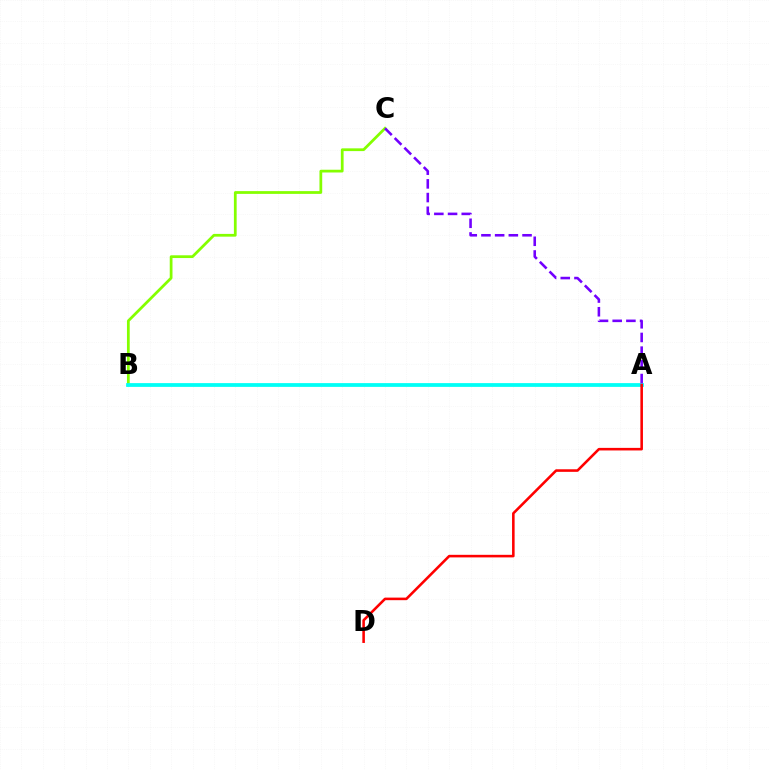{('B', 'C'): [{'color': '#84ff00', 'line_style': 'solid', 'thickness': 1.98}], ('A', 'B'): [{'color': '#00fff6', 'line_style': 'solid', 'thickness': 2.71}], ('A', 'D'): [{'color': '#ff0000', 'line_style': 'solid', 'thickness': 1.85}], ('A', 'C'): [{'color': '#7200ff', 'line_style': 'dashed', 'thickness': 1.86}]}